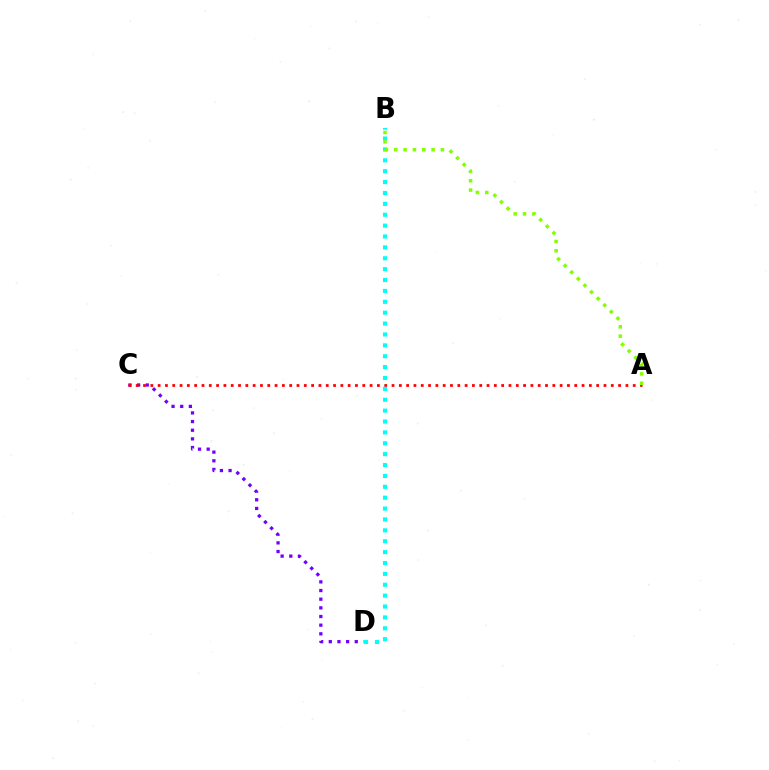{('C', 'D'): [{'color': '#7200ff', 'line_style': 'dotted', 'thickness': 2.35}], ('A', 'C'): [{'color': '#ff0000', 'line_style': 'dotted', 'thickness': 1.99}], ('B', 'D'): [{'color': '#00fff6', 'line_style': 'dotted', 'thickness': 2.96}], ('A', 'B'): [{'color': '#84ff00', 'line_style': 'dotted', 'thickness': 2.53}]}